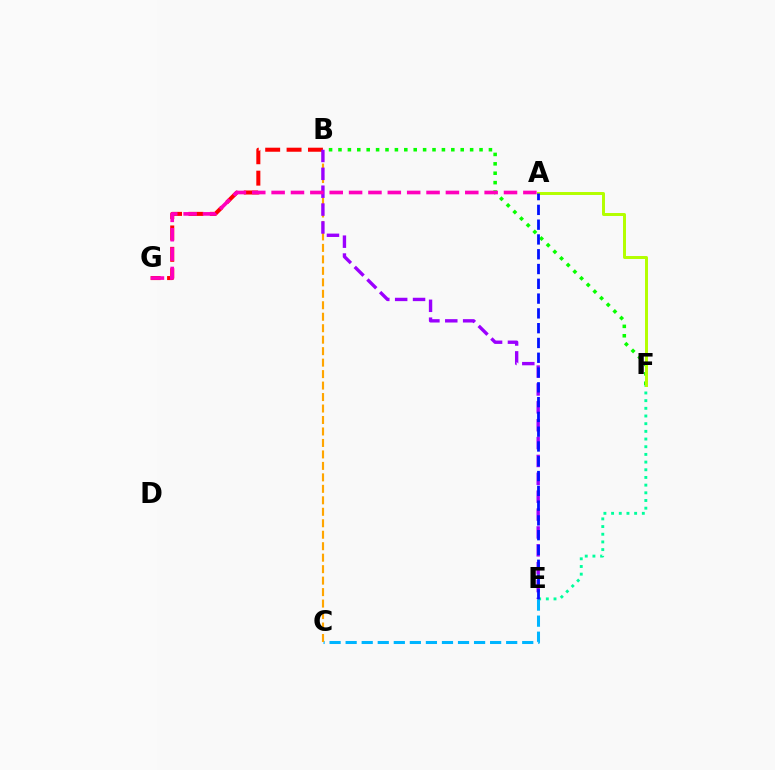{('B', 'G'): [{'color': '#ff0000', 'line_style': 'dashed', 'thickness': 2.91}], ('E', 'F'): [{'color': '#00ff9d', 'line_style': 'dotted', 'thickness': 2.09}], ('C', 'E'): [{'color': '#00b5ff', 'line_style': 'dashed', 'thickness': 2.18}], ('B', 'C'): [{'color': '#ffa500', 'line_style': 'dashed', 'thickness': 1.56}], ('B', 'F'): [{'color': '#08ff00', 'line_style': 'dotted', 'thickness': 2.55}], ('B', 'E'): [{'color': '#9b00ff', 'line_style': 'dashed', 'thickness': 2.43}], ('A', 'F'): [{'color': '#b3ff00', 'line_style': 'solid', 'thickness': 2.14}], ('A', 'G'): [{'color': '#ff00bd', 'line_style': 'dashed', 'thickness': 2.63}], ('A', 'E'): [{'color': '#0010ff', 'line_style': 'dashed', 'thickness': 2.01}]}